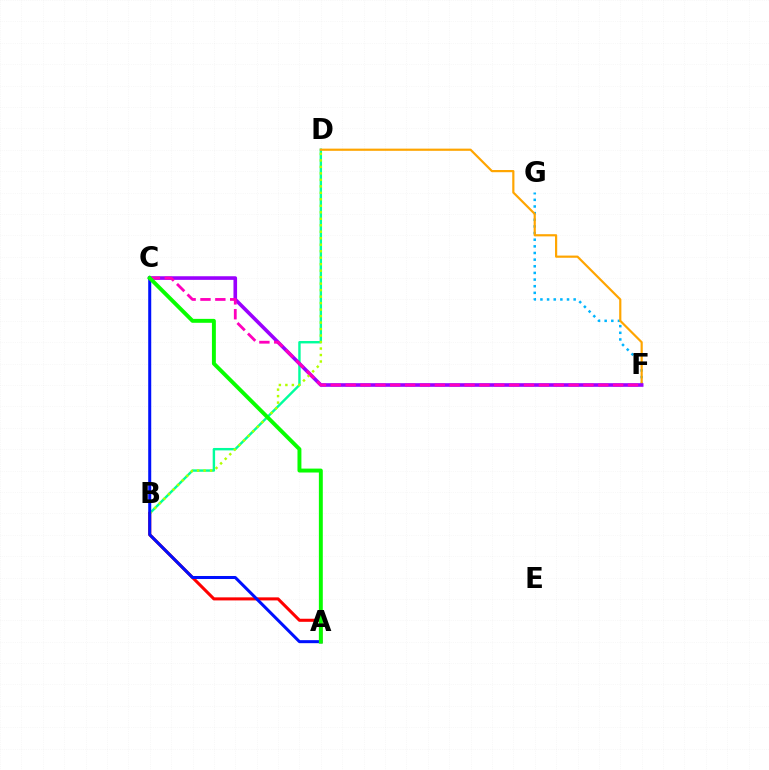{('F', 'G'): [{'color': '#00b5ff', 'line_style': 'dotted', 'thickness': 1.81}], ('B', 'D'): [{'color': '#00ff9d', 'line_style': 'solid', 'thickness': 1.74}, {'color': '#b3ff00', 'line_style': 'dotted', 'thickness': 1.76}], ('A', 'B'): [{'color': '#ff0000', 'line_style': 'solid', 'thickness': 2.2}], ('D', 'F'): [{'color': '#ffa500', 'line_style': 'solid', 'thickness': 1.58}], ('C', 'F'): [{'color': '#9b00ff', 'line_style': 'solid', 'thickness': 2.6}, {'color': '#ff00bd', 'line_style': 'dashed', 'thickness': 2.02}], ('A', 'C'): [{'color': '#0010ff', 'line_style': 'solid', 'thickness': 2.17}, {'color': '#08ff00', 'line_style': 'solid', 'thickness': 2.83}]}